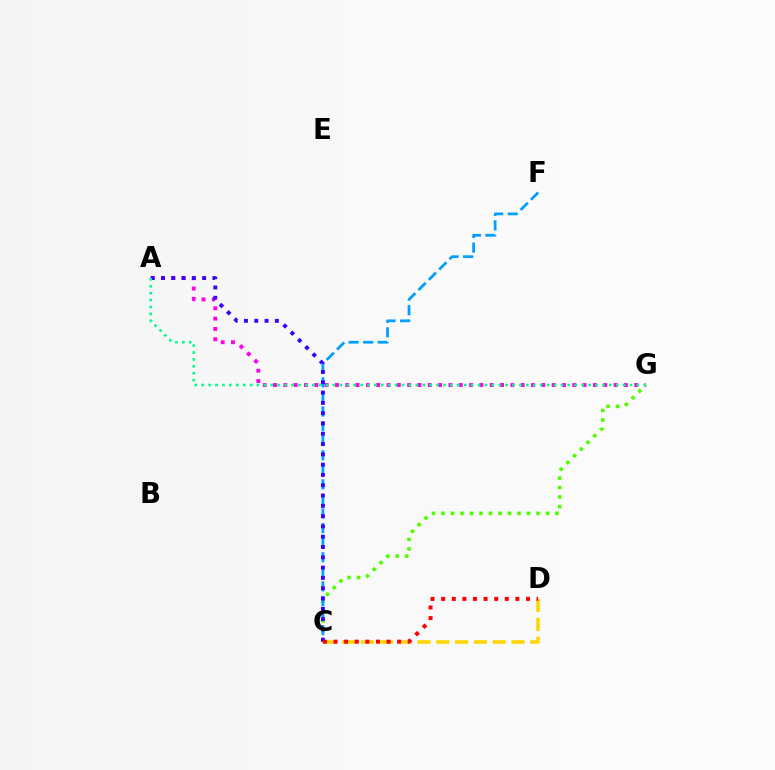{('C', 'D'): [{'color': '#ffd500', 'line_style': 'dashed', 'thickness': 2.55}, {'color': '#ff0000', 'line_style': 'dotted', 'thickness': 2.88}], ('C', 'G'): [{'color': '#4fff00', 'line_style': 'dotted', 'thickness': 2.58}], ('C', 'F'): [{'color': '#009eff', 'line_style': 'dashed', 'thickness': 1.98}], ('A', 'G'): [{'color': '#ff00ed', 'line_style': 'dotted', 'thickness': 2.8}, {'color': '#00ff86', 'line_style': 'dotted', 'thickness': 1.88}], ('A', 'C'): [{'color': '#3700ff', 'line_style': 'dotted', 'thickness': 2.8}]}